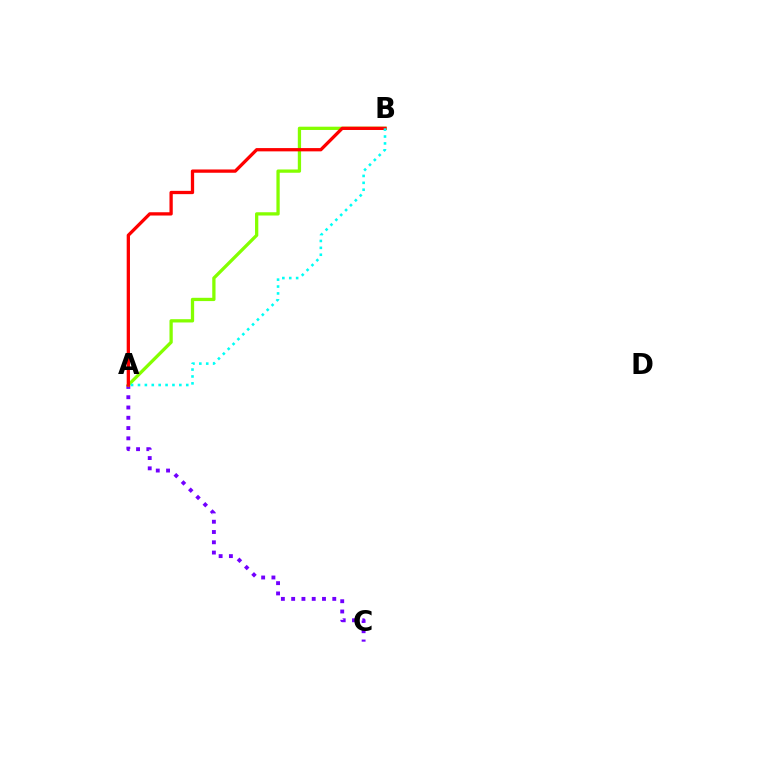{('A', 'C'): [{'color': '#7200ff', 'line_style': 'dotted', 'thickness': 2.79}], ('A', 'B'): [{'color': '#84ff00', 'line_style': 'solid', 'thickness': 2.36}, {'color': '#ff0000', 'line_style': 'solid', 'thickness': 2.36}, {'color': '#00fff6', 'line_style': 'dotted', 'thickness': 1.87}]}